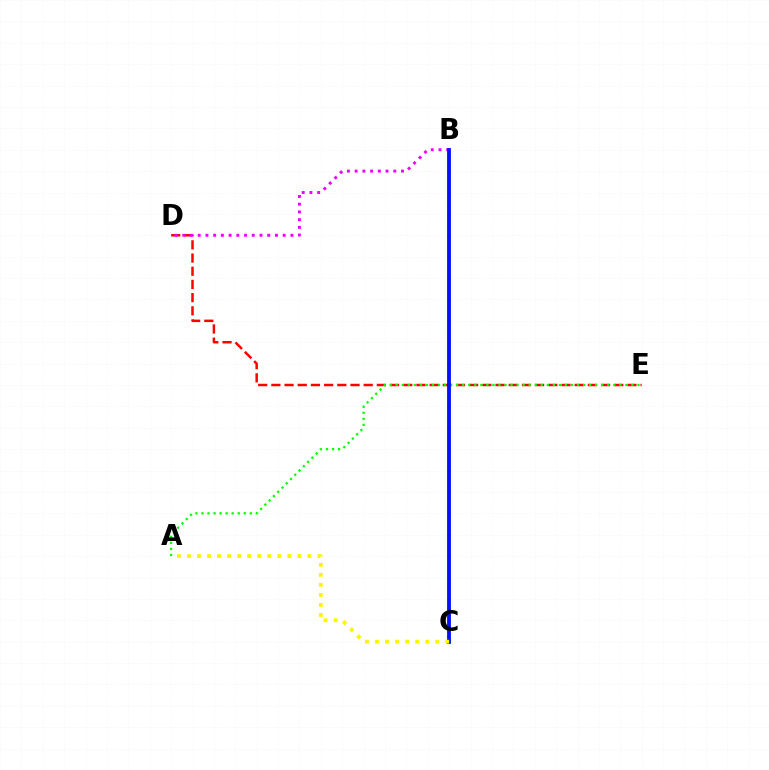{('D', 'E'): [{'color': '#ff0000', 'line_style': 'dashed', 'thickness': 1.79}], ('A', 'E'): [{'color': '#08ff00', 'line_style': 'dotted', 'thickness': 1.64}], ('B', 'C'): [{'color': '#00fff6', 'line_style': 'dotted', 'thickness': 1.62}, {'color': '#0010ff', 'line_style': 'solid', 'thickness': 2.76}], ('B', 'D'): [{'color': '#ee00ff', 'line_style': 'dotted', 'thickness': 2.1}], ('A', 'C'): [{'color': '#fcf500', 'line_style': 'dotted', 'thickness': 2.73}]}